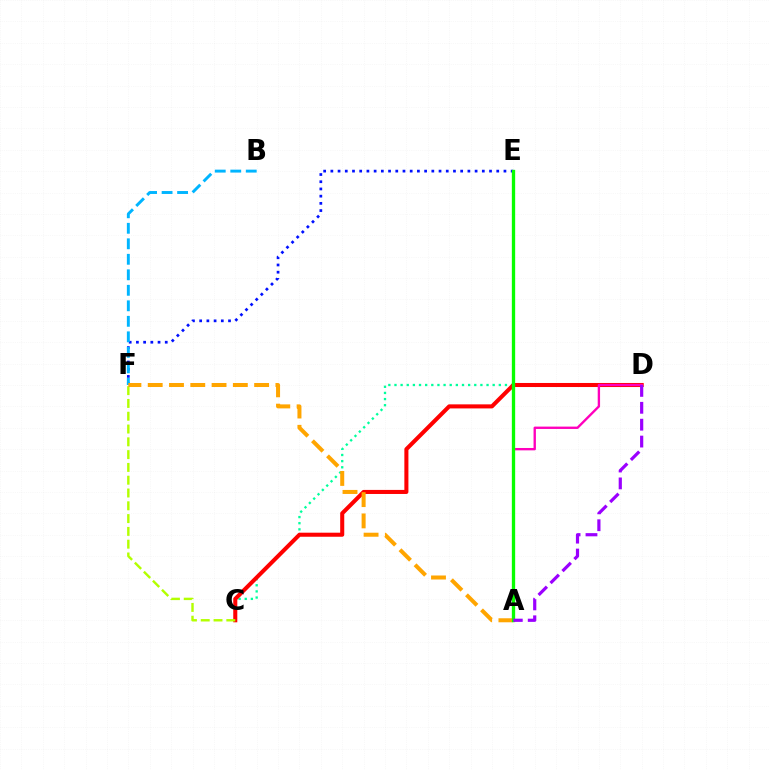{('E', 'F'): [{'color': '#0010ff', 'line_style': 'dotted', 'thickness': 1.96}], ('C', 'D'): [{'color': '#00ff9d', 'line_style': 'dotted', 'thickness': 1.67}, {'color': '#ff0000', 'line_style': 'solid', 'thickness': 2.92}], ('B', 'F'): [{'color': '#00b5ff', 'line_style': 'dashed', 'thickness': 2.11}], ('C', 'F'): [{'color': '#b3ff00', 'line_style': 'dashed', 'thickness': 1.74}], ('A', 'F'): [{'color': '#ffa500', 'line_style': 'dashed', 'thickness': 2.89}], ('A', 'D'): [{'color': '#ff00bd', 'line_style': 'solid', 'thickness': 1.7}, {'color': '#9b00ff', 'line_style': 'dashed', 'thickness': 2.3}], ('A', 'E'): [{'color': '#08ff00', 'line_style': 'solid', 'thickness': 2.39}]}